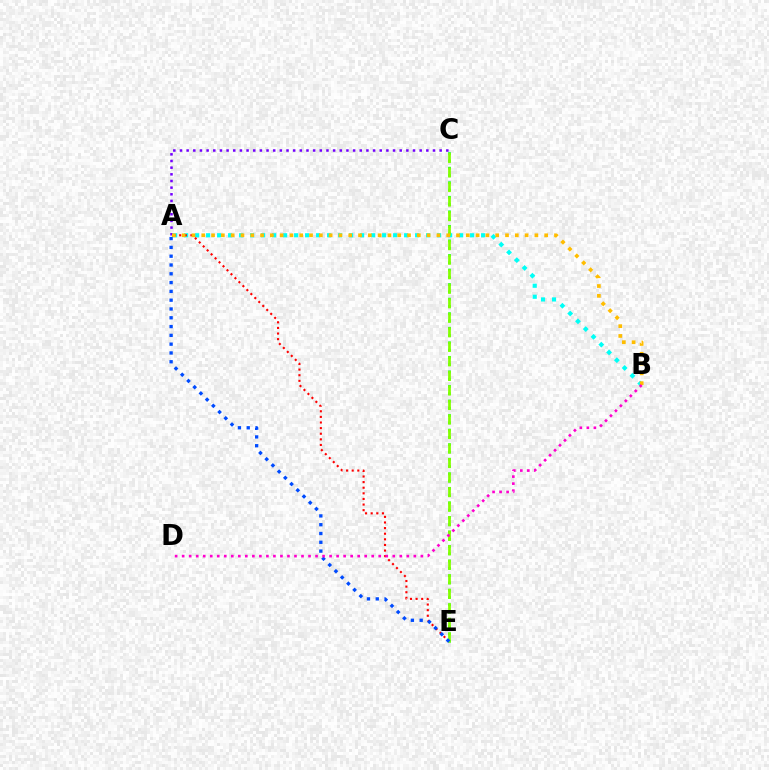{('C', 'E'): [{'color': '#00ff39', 'line_style': 'dotted', 'thickness': 1.98}, {'color': '#84ff00', 'line_style': 'dashed', 'thickness': 1.97}], ('A', 'B'): [{'color': '#00fff6', 'line_style': 'dotted', 'thickness': 2.99}, {'color': '#ffbd00', 'line_style': 'dotted', 'thickness': 2.66}], ('A', 'C'): [{'color': '#7200ff', 'line_style': 'dotted', 'thickness': 1.81}], ('A', 'E'): [{'color': '#ff0000', 'line_style': 'dotted', 'thickness': 1.53}, {'color': '#004bff', 'line_style': 'dotted', 'thickness': 2.39}], ('B', 'D'): [{'color': '#ff00cf', 'line_style': 'dotted', 'thickness': 1.91}]}